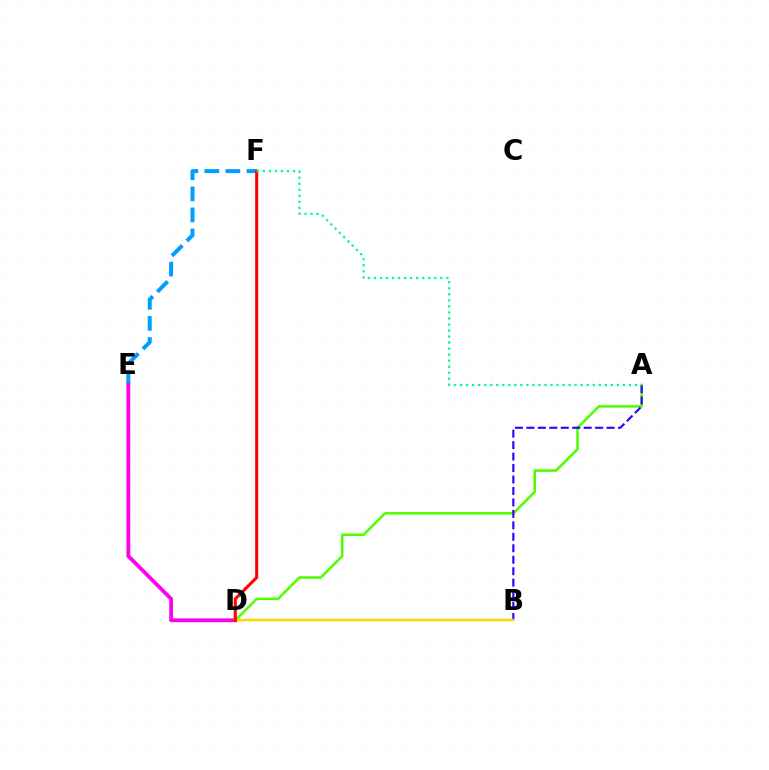{('A', 'D'): [{'color': '#4fff00', 'line_style': 'solid', 'thickness': 1.83}], ('E', 'F'): [{'color': '#009eff', 'line_style': 'dashed', 'thickness': 2.86}], ('D', 'E'): [{'color': '#ff00ed', 'line_style': 'solid', 'thickness': 2.73}], ('A', 'B'): [{'color': '#3700ff', 'line_style': 'dashed', 'thickness': 1.56}], ('B', 'D'): [{'color': '#ffd500', 'line_style': 'solid', 'thickness': 1.8}], ('D', 'F'): [{'color': '#ff0000', 'line_style': 'solid', 'thickness': 2.2}], ('A', 'F'): [{'color': '#00ff86', 'line_style': 'dotted', 'thickness': 1.64}]}